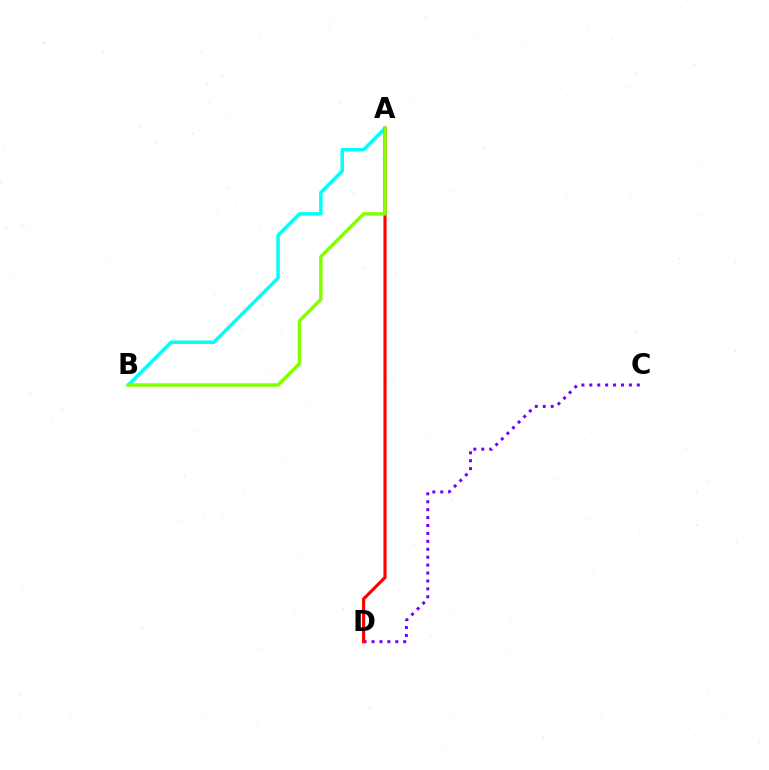{('A', 'B'): [{'color': '#00fff6', 'line_style': 'solid', 'thickness': 2.52}, {'color': '#84ff00', 'line_style': 'solid', 'thickness': 2.51}], ('C', 'D'): [{'color': '#7200ff', 'line_style': 'dotted', 'thickness': 2.15}], ('A', 'D'): [{'color': '#ff0000', 'line_style': 'solid', 'thickness': 2.27}]}